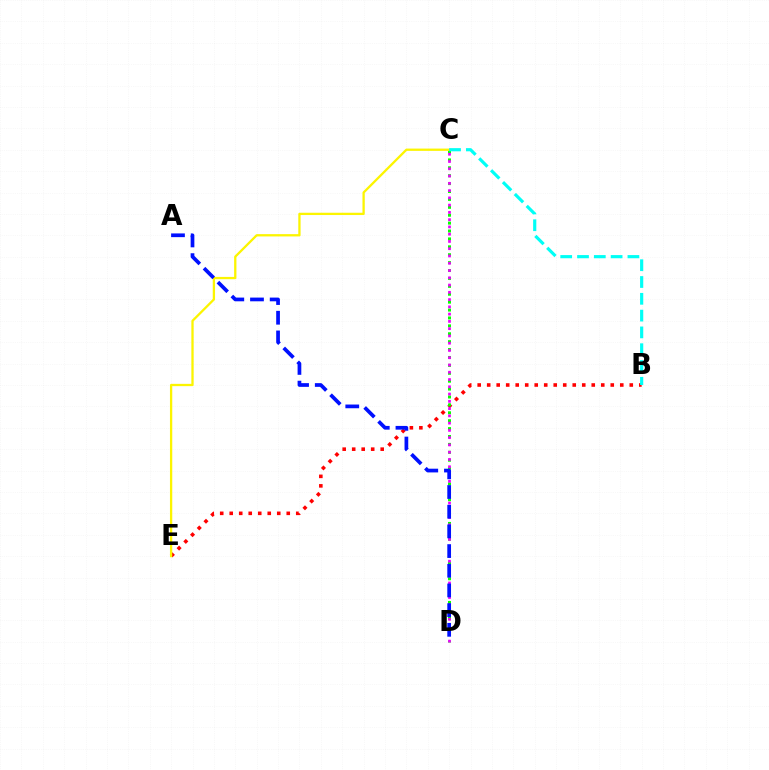{('B', 'E'): [{'color': '#ff0000', 'line_style': 'dotted', 'thickness': 2.58}], ('C', 'D'): [{'color': '#08ff00', 'line_style': 'dotted', 'thickness': 2.15}, {'color': '#ee00ff', 'line_style': 'dotted', 'thickness': 1.97}], ('C', 'E'): [{'color': '#fcf500', 'line_style': 'solid', 'thickness': 1.65}], ('B', 'C'): [{'color': '#00fff6', 'line_style': 'dashed', 'thickness': 2.28}], ('A', 'D'): [{'color': '#0010ff', 'line_style': 'dashed', 'thickness': 2.67}]}